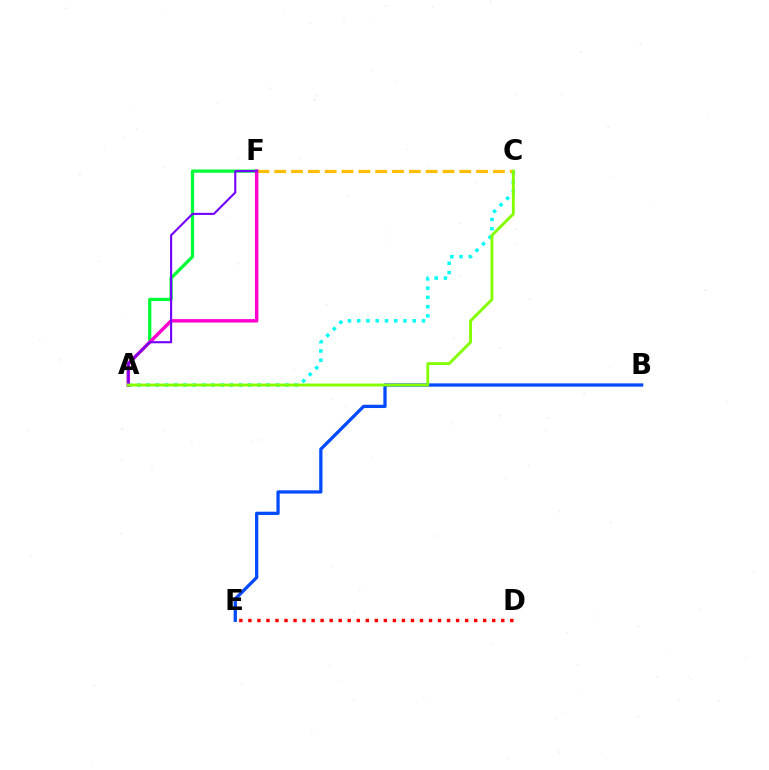{('B', 'E'): [{'color': '#004bff', 'line_style': 'solid', 'thickness': 2.35}], ('A', 'F'): [{'color': '#00ff39', 'line_style': 'solid', 'thickness': 2.34}, {'color': '#ff00cf', 'line_style': 'solid', 'thickness': 2.48}, {'color': '#7200ff', 'line_style': 'solid', 'thickness': 1.52}], ('A', 'C'): [{'color': '#00fff6', 'line_style': 'dotted', 'thickness': 2.51}, {'color': '#84ff00', 'line_style': 'solid', 'thickness': 2.08}], ('C', 'F'): [{'color': '#ffbd00', 'line_style': 'dashed', 'thickness': 2.29}], ('D', 'E'): [{'color': '#ff0000', 'line_style': 'dotted', 'thickness': 2.45}]}